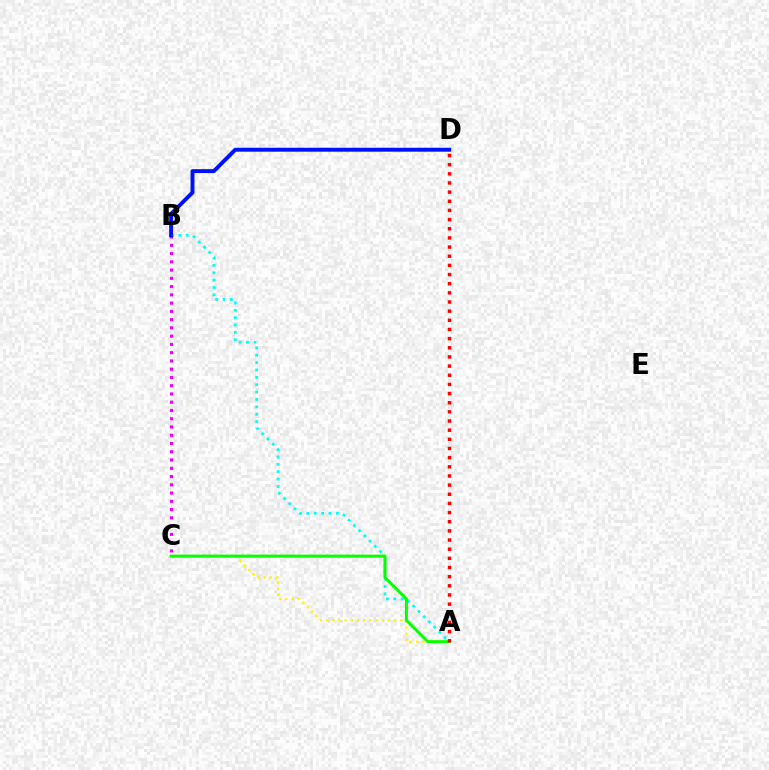{('A', 'B'): [{'color': '#00fff6', 'line_style': 'dotted', 'thickness': 2.0}], ('A', 'C'): [{'color': '#fcf500', 'line_style': 'dotted', 'thickness': 1.68}, {'color': '#08ff00', 'line_style': 'solid', 'thickness': 2.16}], ('A', 'D'): [{'color': '#ff0000', 'line_style': 'dotted', 'thickness': 2.49}], ('B', 'C'): [{'color': '#ee00ff', 'line_style': 'dotted', 'thickness': 2.24}], ('B', 'D'): [{'color': '#0010ff', 'line_style': 'solid', 'thickness': 2.83}]}